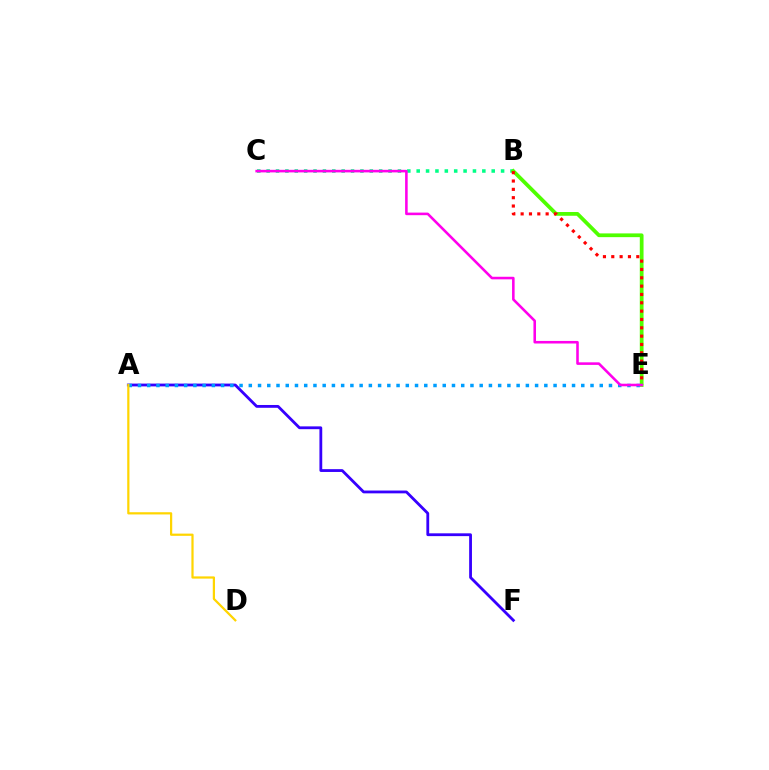{('B', 'C'): [{'color': '#00ff86', 'line_style': 'dotted', 'thickness': 2.55}], ('B', 'E'): [{'color': '#4fff00', 'line_style': 'solid', 'thickness': 2.7}, {'color': '#ff0000', 'line_style': 'dotted', 'thickness': 2.26}], ('A', 'F'): [{'color': '#3700ff', 'line_style': 'solid', 'thickness': 2.02}], ('A', 'E'): [{'color': '#009eff', 'line_style': 'dotted', 'thickness': 2.51}], ('A', 'D'): [{'color': '#ffd500', 'line_style': 'solid', 'thickness': 1.6}], ('C', 'E'): [{'color': '#ff00ed', 'line_style': 'solid', 'thickness': 1.85}]}